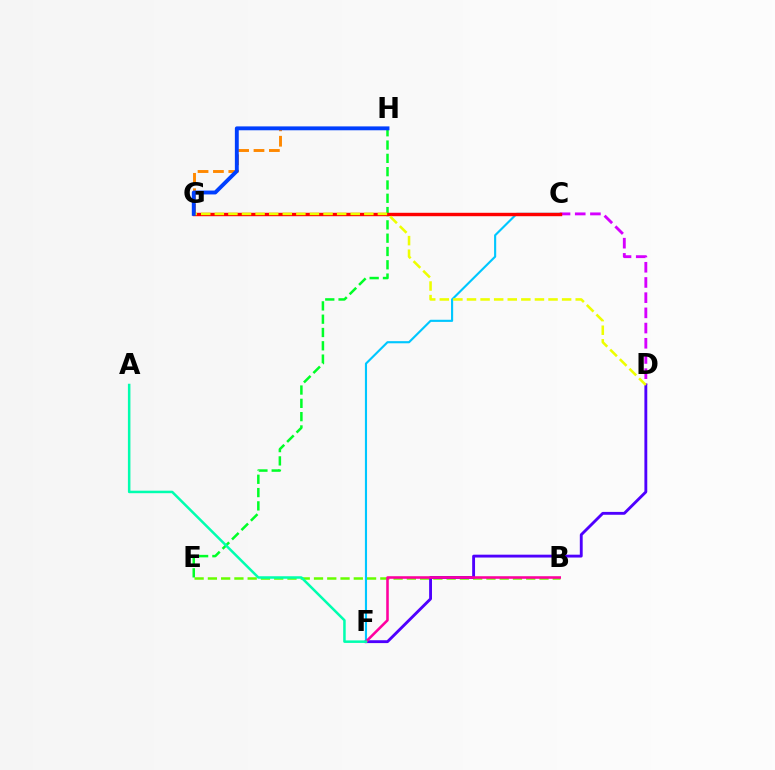{('C', 'D'): [{'color': '#d600ff', 'line_style': 'dashed', 'thickness': 2.07}], ('G', 'H'): [{'color': '#ff8800', 'line_style': 'dashed', 'thickness': 2.09}, {'color': '#003fff', 'line_style': 'solid', 'thickness': 2.79}], ('E', 'H'): [{'color': '#00ff27', 'line_style': 'dashed', 'thickness': 1.81}], ('B', 'E'): [{'color': '#66ff00', 'line_style': 'dashed', 'thickness': 1.8}], ('C', 'F'): [{'color': '#00c7ff', 'line_style': 'solid', 'thickness': 1.54}], ('D', 'F'): [{'color': '#4f00ff', 'line_style': 'solid', 'thickness': 2.06}], ('C', 'G'): [{'color': '#ff0000', 'line_style': 'solid', 'thickness': 2.46}], ('D', 'G'): [{'color': '#eeff00', 'line_style': 'dashed', 'thickness': 1.85}], ('B', 'F'): [{'color': '#ff00a0', 'line_style': 'solid', 'thickness': 1.85}], ('A', 'F'): [{'color': '#00ffaf', 'line_style': 'solid', 'thickness': 1.81}]}